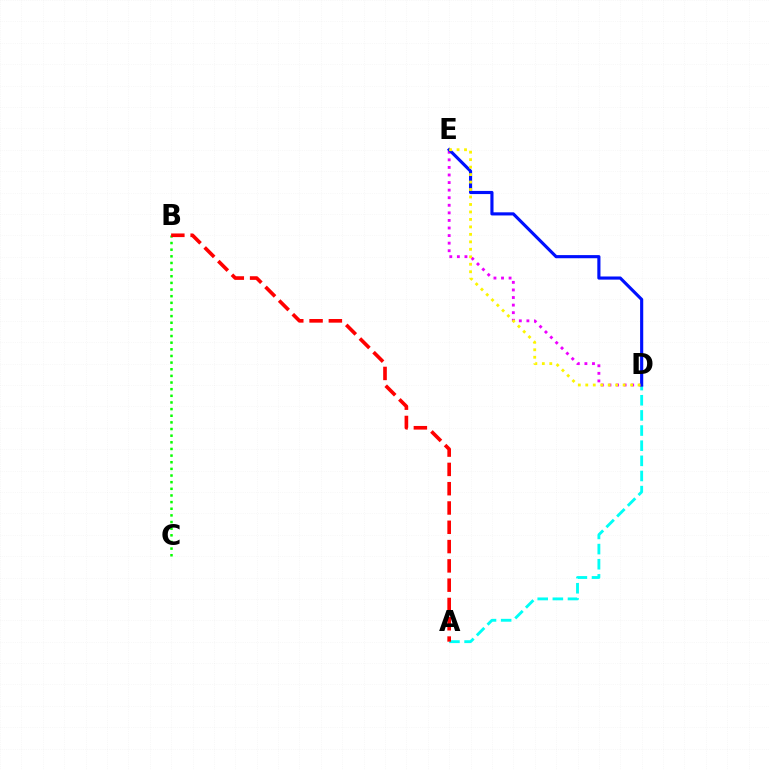{('B', 'C'): [{'color': '#08ff00', 'line_style': 'dotted', 'thickness': 1.8}], ('A', 'D'): [{'color': '#00fff6', 'line_style': 'dashed', 'thickness': 2.06}], ('D', 'E'): [{'color': '#ee00ff', 'line_style': 'dotted', 'thickness': 2.06}, {'color': '#0010ff', 'line_style': 'solid', 'thickness': 2.26}, {'color': '#fcf500', 'line_style': 'dotted', 'thickness': 2.03}], ('A', 'B'): [{'color': '#ff0000', 'line_style': 'dashed', 'thickness': 2.62}]}